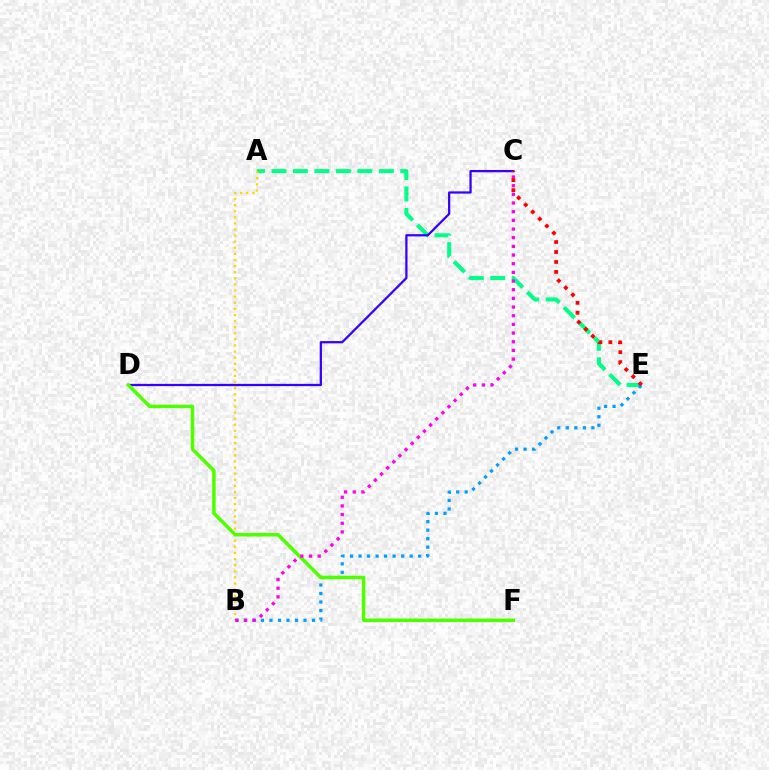{('A', 'E'): [{'color': '#00ff86', 'line_style': 'dashed', 'thickness': 2.92}], ('C', 'D'): [{'color': '#3700ff', 'line_style': 'solid', 'thickness': 1.63}], ('A', 'B'): [{'color': '#ffd500', 'line_style': 'dotted', 'thickness': 1.66}], ('B', 'E'): [{'color': '#009eff', 'line_style': 'dotted', 'thickness': 2.31}], ('D', 'F'): [{'color': '#4fff00', 'line_style': 'solid', 'thickness': 2.54}], ('B', 'C'): [{'color': '#ff00ed', 'line_style': 'dotted', 'thickness': 2.36}], ('C', 'E'): [{'color': '#ff0000', 'line_style': 'dotted', 'thickness': 2.7}]}